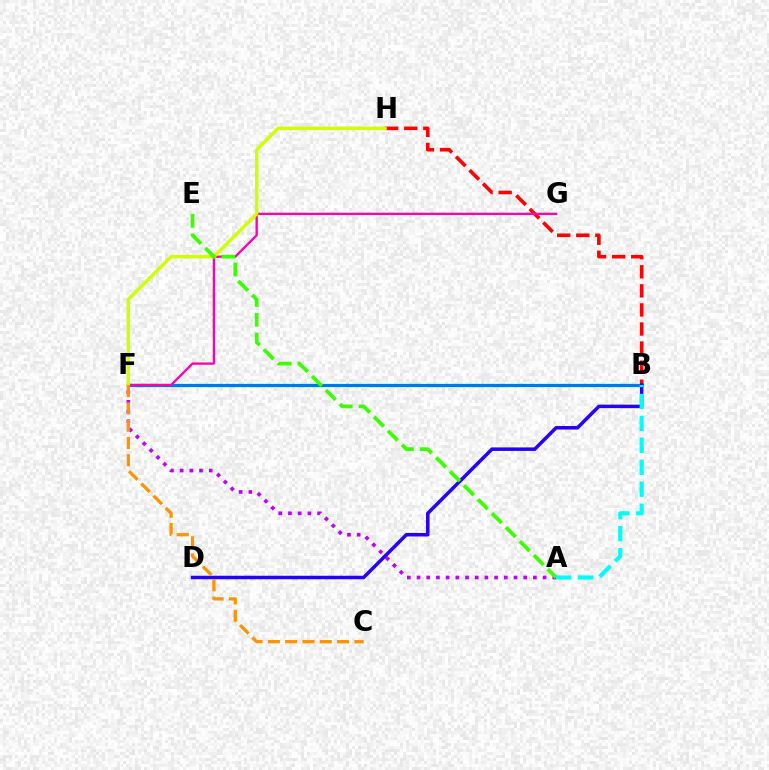{('B', 'F'): [{'color': '#00ff5c', 'line_style': 'solid', 'thickness': 2.45}, {'color': '#0074ff', 'line_style': 'solid', 'thickness': 2.13}], ('B', 'H'): [{'color': '#ff0000', 'line_style': 'dashed', 'thickness': 2.59}], ('F', 'G'): [{'color': '#ff00ac', 'line_style': 'solid', 'thickness': 1.68}], ('F', 'H'): [{'color': '#d1ff00', 'line_style': 'solid', 'thickness': 2.51}], ('A', 'F'): [{'color': '#b900ff', 'line_style': 'dotted', 'thickness': 2.63}], ('B', 'D'): [{'color': '#2500ff', 'line_style': 'solid', 'thickness': 2.52}], ('A', 'E'): [{'color': '#3dff00', 'line_style': 'dashed', 'thickness': 2.68}], ('A', 'B'): [{'color': '#00fff6', 'line_style': 'dashed', 'thickness': 2.98}], ('C', 'F'): [{'color': '#ff9400', 'line_style': 'dashed', 'thickness': 2.35}]}